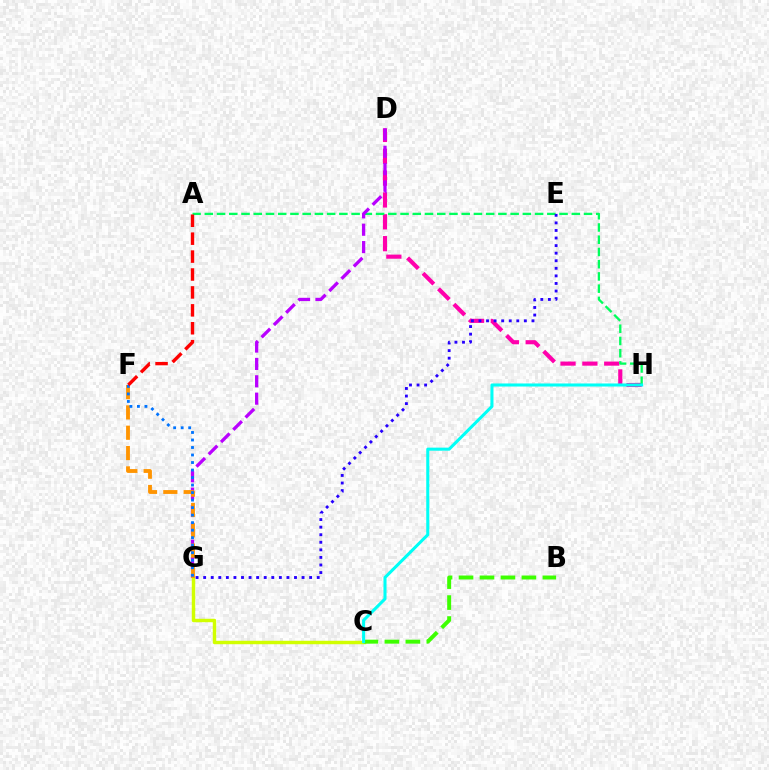{('D', 'H'): [{'color': '#ff00ac', 'line_style': 'dashed', 'thickness': 2.97}], ('A', 'H'): [{'color': '#00ff5c', 'line_style': 'dashed', 'thickness': 1.66}], ('C', 'G'): [{'color': '#d1ff00', 'line_style': 'solid', 'thickness': 2.48}], ('B', 'C'): [{'color': '#3dff00', 'line_style': 'dashed', 'thickness': 2.85}], ('D', 'G'): [{'color': '#b900ff', 'line_style': 'dashed', 'thickness': 2.36}], ('E', 'G'): [{'color': '#2500ff', 'line_style': 'dotted', 'thickness': 2.06}], ('F', 'G'): [{'color': '#ff9400', 'line_style': 'dashed', 'thickness': 2.76}, {'color': '#0074ff', 'line_style': 'dotted', 'thickness': 2.04}], ('C', 'H'): [{'color': '#00fff6', 'line_style': 'solid', 'thickness': 2.2}], ('A', 'F'): [{'color': '#ff0000', 'line_style': 'dashed', 'thickness': 2.43}]}